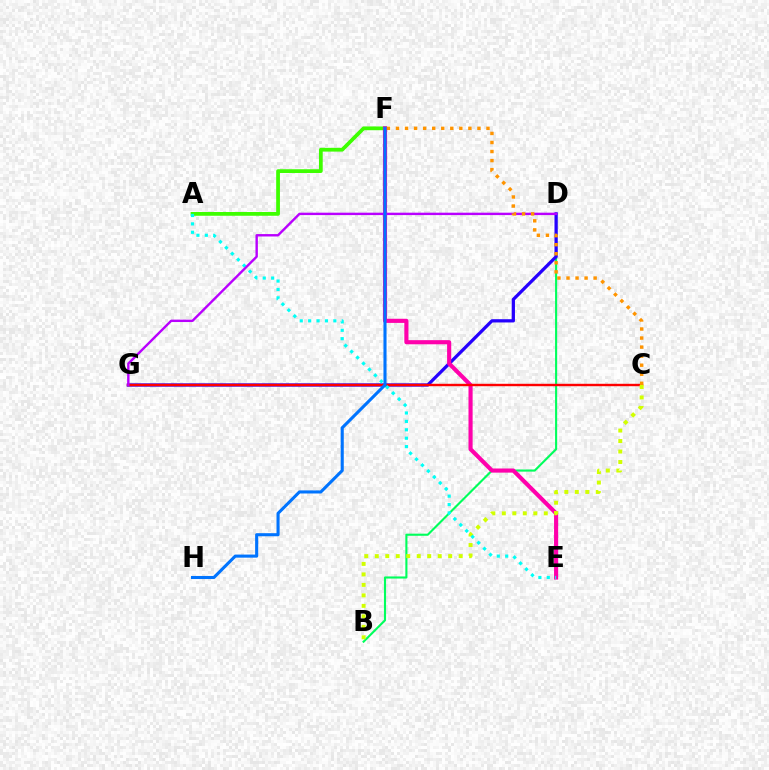{('B', 'D'): [{'color': '#00ff5c', 'line_style': 'solid', 'thickness': 1.52}], ('A', 'F'): [{'color': '#3dff00', 'line_style': 'solid', 'thickness': 2.7}], ('D', 'G'): [{'color': '#2500ff', 'line_style': 'solid', 'thickness': 2.34}, {'color': '#b900ff', 'line_style': 'solid', 'thickness': 1.73}], ('E', 'F'): [{'color': '#ff00ac', 'line_style': 'solid', 'thickness': 2.97}], ('C', 'G'): [{'color': '#ff0000', 'line_style': 'solid', 'thickness': 1.73}], ('B', 'C'): [{'color': '#d1ff00', 'line_style': 'dotted', 'thickness': 2.85}], ('A', 'E'): [{'color': '#00fff6', 'line_style': 'dotted', 'thickness': 2.28}], ('C', 'F'): [{'color': '#ff9400', 'line_style': 'dotted', 'thickness': 2.46}], ('F', 'H'): [{'color': '#0074ff', 'line_style': 'solid', 'thickness': 2.22}]}